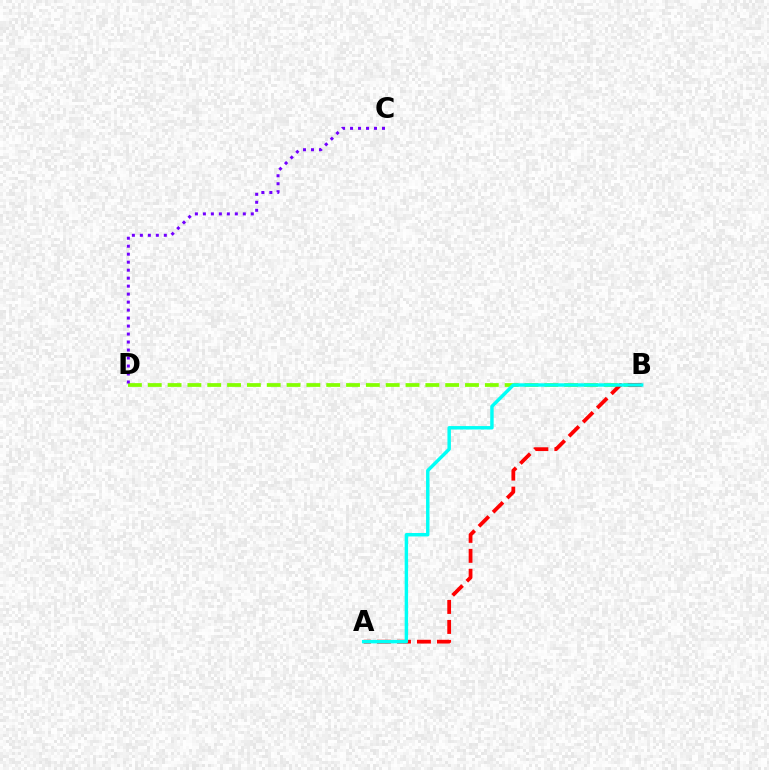{('B', 'D'): [{'color': '#84ff00', 'line_style': 'dashed', 'thickness': 2.69}], ('C', 'D'): [{'color': '#7200ff', 'line_style': 'dotted', 'thickness': 2.17}], ('A', 'B'): [{'color': '#ff0000', 'line_style': 'dashed', 'thickness': 2.71}, {'color': '#00fff6', 'line_style': 'solid', 'thickness': 2.47}]}